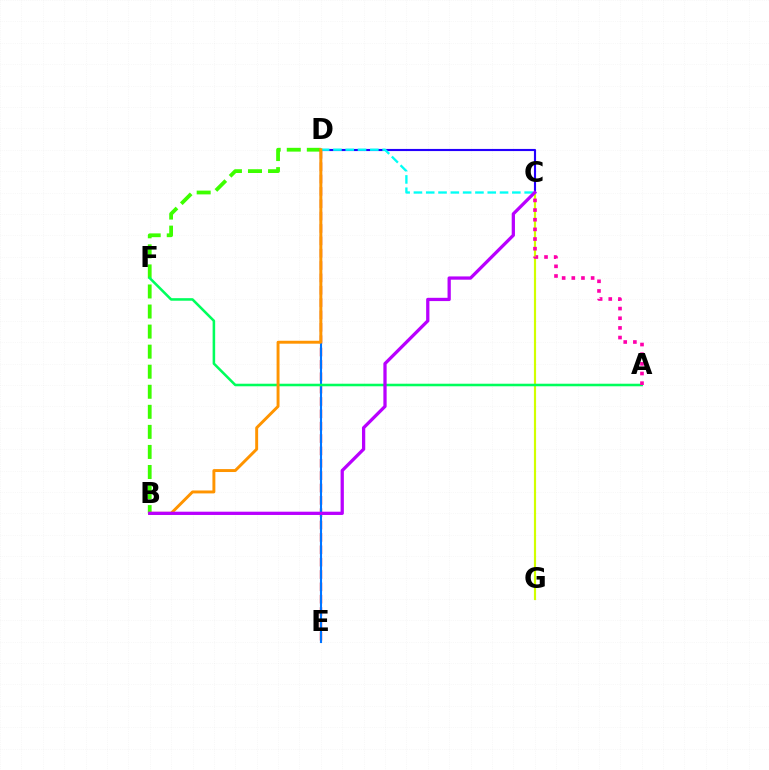{('B', 'D'): [{'color': '#3dff00', 'line_style': 'dashed', 'thickness': 2.72}, {'color': '#ff9400', 'line_style': 'solid', 'thickness': 2.11}], ('D', 'E'): [{'color': '#ff0000', 'line_style': 'dashed', 'thickness': 1.68}, {'color': '#0074ff', 'line_style': 'solid', 'thickness': 1.52}], ('C', 'D'): [{'color': '#2500ff', 'line_style': 'solid', 'thickness': 1.54}, {'color': '#00fff6', 'line_style': 'dashed', 'thickness': 1.67}], ('C', 'G'): [{'color': '#d1ff00', 'line_style': 'solid', 'thickness': 1.56}], ('A', 'F'): [{'color': '#00ff5c', 'line_style': 'solid', 'thickness': 1.84}], ('A', 'C'): [{'color': '#ff00ac', 'line_style': 'dotted', 'thickness': 2.62}], ('B', 'C'): [{'color': '#b900ff', 'line_style': 'solid', 'thickness': 2.35}]}